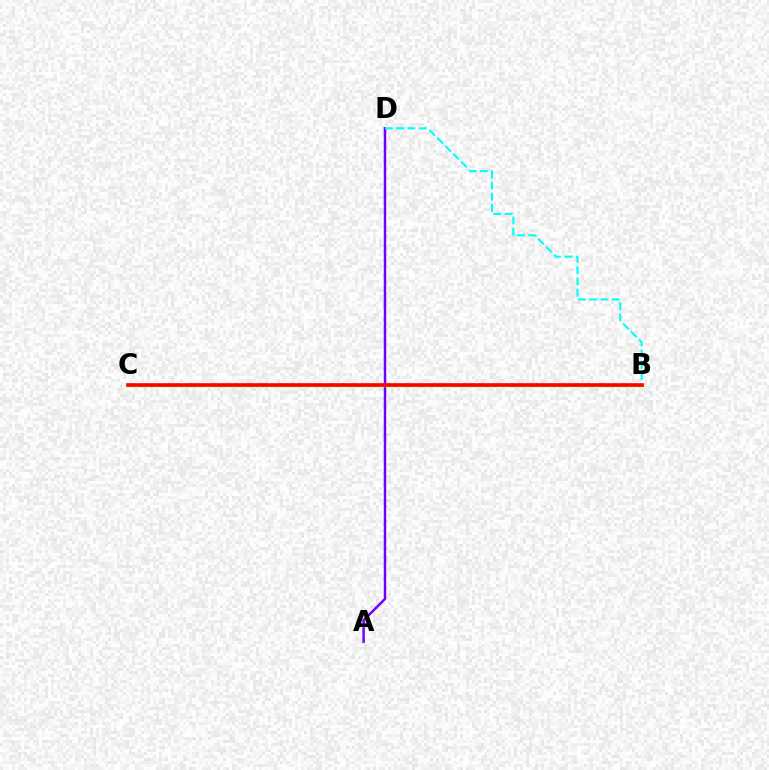{('A', 'D'): [{'color': '#7200ff', 'line_style': 'solid', 'thickness': 1.78}], ('B', 'C'): [{'color': '#84ff00', 'line_style': 'solid', 'thickness': 2.43}, {'color': '#ff0000', 'line_style': 'solid', 'thickness': 2.59}], ('B', 'D'): [{'color': '#00fff6', 'line_style': 'dashed', 'thickness': 1.53}]}